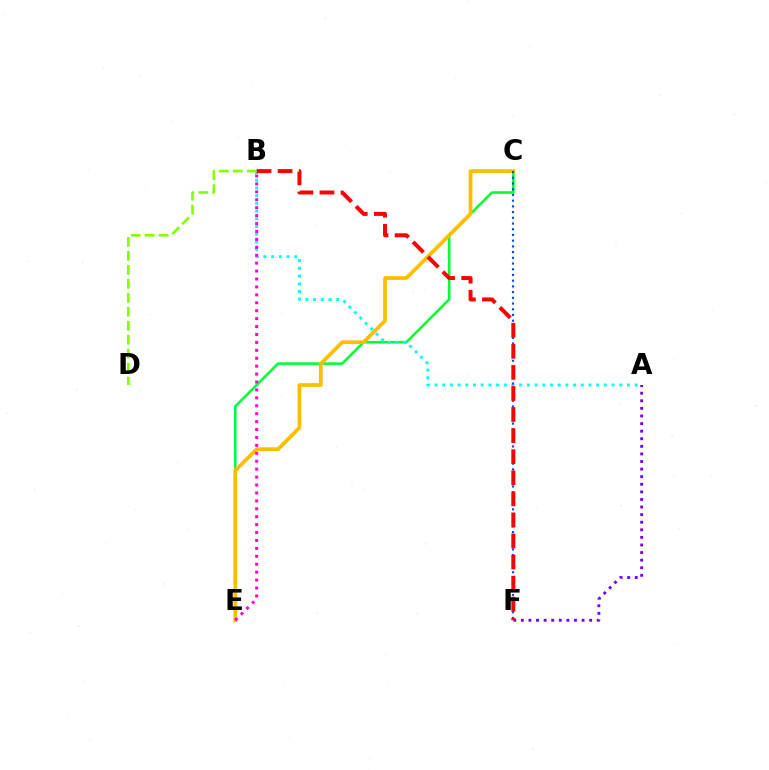{('C', 'E'): [{'color': '#00ff39', 'line_style': 'solid', 'thickness': 1.86}, {'color': '#ffbd00', 'line_style': 'solid', 'thickness': 2.69}], ('A', 'B'): [{'color': '#00fff6', 'line_style': 'dotted', 'thickness': 2.09}], ('B', 'D'): [{'color': '#84ff00', 'line_style': 'dashed', 'thickness': 1.9}], ('B', 'E'): [{'color': '#ff00cf', 'line_style': 'dotted', 'thickness': 2.15}], ('A', 'F'): [{'color': '#7200ff', 'line_style': 'dotted', 'thickness': 2.06}], ('C', 'F'): [{'color': '#004bff', 'line_style': 'dotted', 'thickness': 1.55}], ('B', 'F'): [{'color': '#ff0000', 'line_style': 'dashed', 'thickness': 2.86}]}